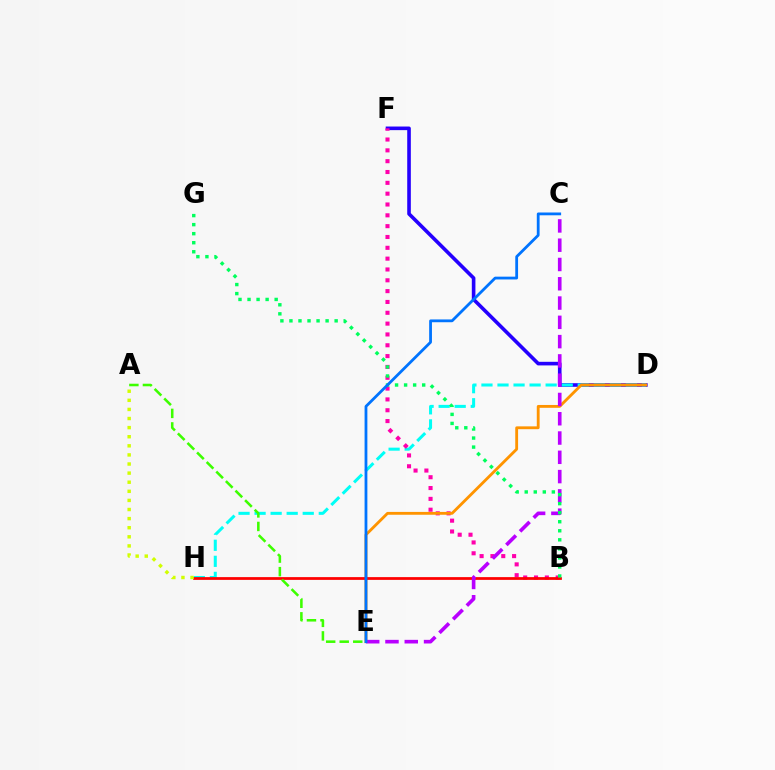{('D', 'F'): [{'color': '#2500ff', 'line_style': 'solid', 'thickness': 2.6}], ('D', 'H'): [{'color': '#00fff6', 'line_style': 'dashed', 'thickness': 2.18}], ('B', 'F'): [{'color': '#ff00ac', 'line_style': 'dotted', 'thickness': 2.94}], ('D', 'E'): [{'color': '#ff9400', 'line_style': 'solid', 'thickness': 2.04}], ('B', 'H'): [{'color': '#ff0000', 'line_style': 'solid', 'thickness': 1.98}], ('C', 'E'): [{'color': '#b900ff', 'line_style': 'dashed', 'thickness': 2.62}, {'color': '#0074ff', 'line_style': 'solid', 'thickness': 2.01}], ('B', 'G'): [{'color': '#00ff5c', 'line_style': 'dotted', 'thickness': 2.46}], ('A', 'H'): [{'color': '#d1ff00', 'line_style': 'dotted', 'thickness': 2.47}], ('A', 'E'): [{'color': '#3dff00', 'line_style': 'dashed', 'thickness': 1.84}]}